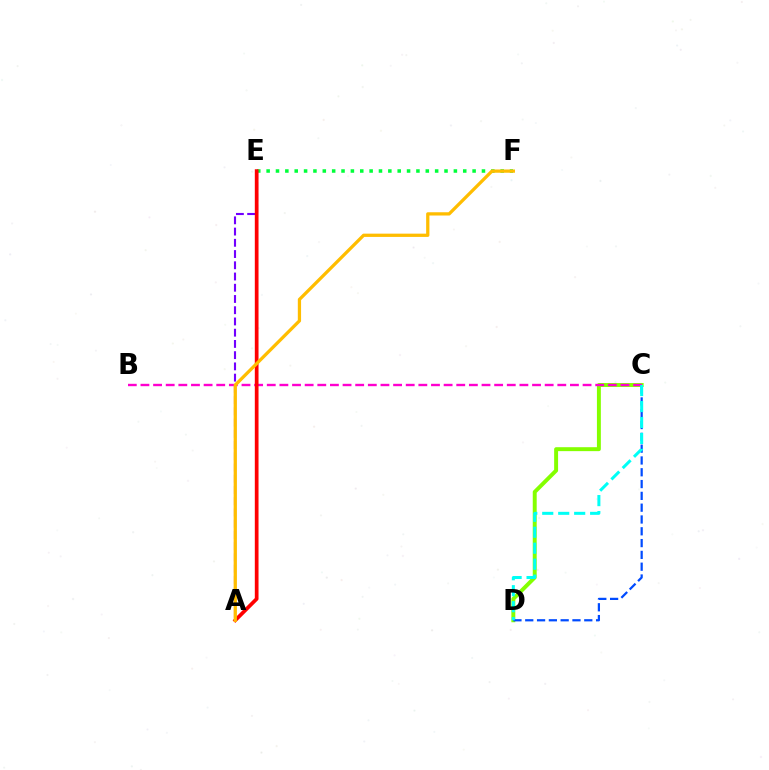{('C', 'D'): [{'color': '#84ff00', 'line_style': 'solid', 'thickness': 2.84}, {'color': '#004bff', 'line_style': 'dashed', 'thickness': 1.6}, {'color': '#00fff6', 'line_style': 'dashed', 'thickness': 2.17}], ('E', 'F'): [{'color': '#00ff39', 'line_style': 'dotted', 'thickness': 2.54}], ('A', 'E'): [{'color': '#7200ff', 'line_style': 'dashed', 'thickness': 1.53}, {'color': '#ff0000', 'line_style': 'solid', 'thickness': 2.67}], ('B', 'C'): [{'color': '#ff00cf', 'line_style': 'dashed', 'thickness': 1.72}], ('A', 'F'): [{'color': '#ffbd00', 'line_style': 'solid', 'thickness': 2.35}]}